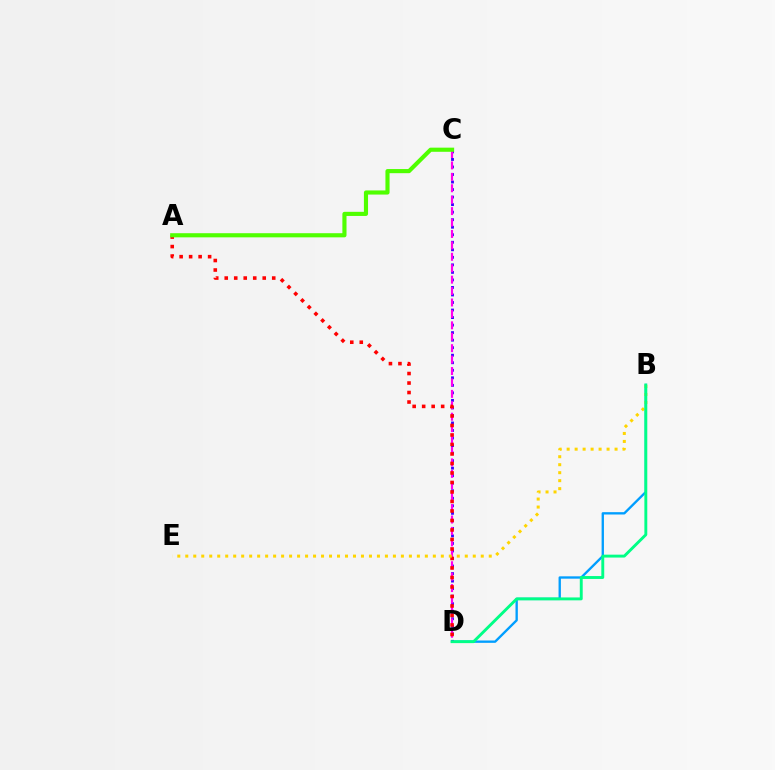{('B', 'D'): [{'color': '#009eff', 'line_style': 'solid', 'thickness': 1.69}, {'color': '#00ff86', 'line_style': 'solid', 'thickness': 2.09}], ('C', 'D'): [{'color': '#3700ff', 'line_style': 'dotted', 'thickness': 2.05}, {'color': '#ff00ed', 'line_style': 'dashed', 'thickness': 1.55}], ('A', 'D'): [{'color': '#ff0000', 'line_style': 'dotted', 'thickness': 2.58}], ('B', 'E'): [{'color': '#ffd500', 'line_style': 'dotted', 'thickness': 2.17}], ('A', 'C'): [{'color': '#4fff00', 'line_style': 'solid', 'thickness': 2.97}]}